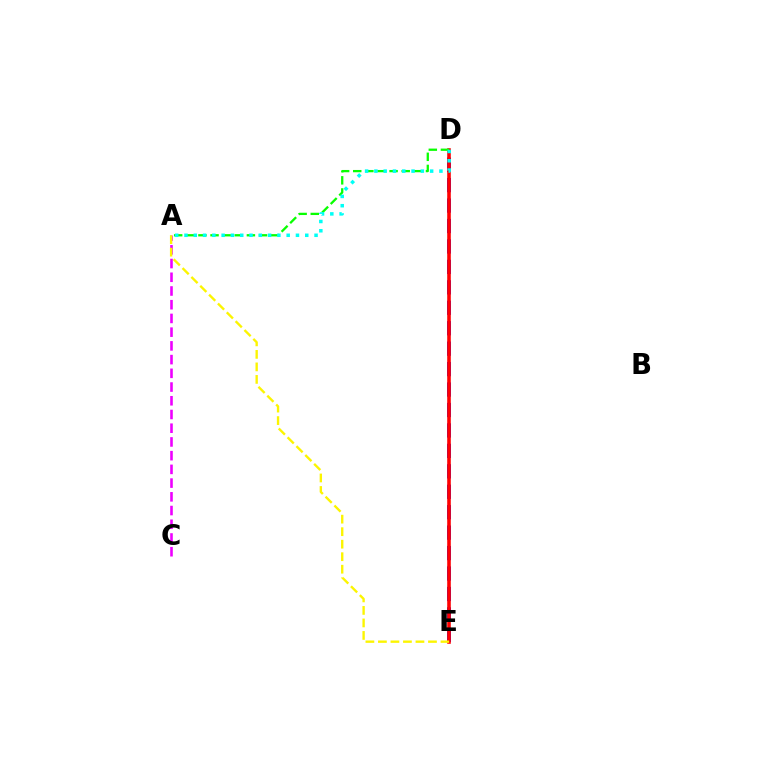{('D', 'E'): [{'color': '#0010ff', 'line_style': 'dashed', 'thickness': 2.78}, {'color': '#ff0000', 'line_style': 'solid', 'thickness': 2.58}], ('A', 'C'): [{'color': '#ee00ff', 'line_style': 'dashed', 'thickness': 1.86}], ('A', 'D'): [{'color': '#08ff00', 'line_style': 'dashed', 'thickness': 1.65}, {'color': '#00fff6', 'line_style': 'dotted', 'thickness': 2.52}], ('A', 'E'): [{'color': '#fcf500', 'line_style': 'dashed', 'thickness': 1.7}]}